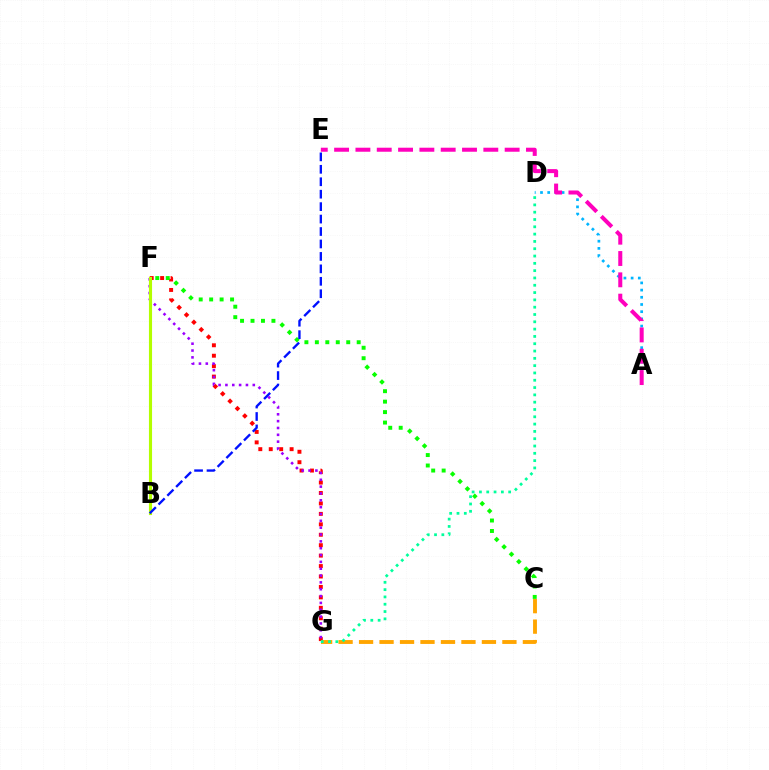{('F', 'G'): [{'color': '#ff0000', 'line_style': 'dotted', 'thickness': 2.84}, {'color': '#9b00ff', 'line_style': 'dotted', 'thickness': 1.86}], ('C', 'G'): [{'color': '#ffa500', 'line_style': 'dashed', 'thickness': 2.78}], ('B', 'F'): [{'color': '#b3ff00', 'line_style': 'solid', 'thickness': 2.24}], ('A', 'D'): [{'color': '#00b5ff', 'line_style': 'dotted', 'thickness': 1.96}], ('C', 'F'): [{'color': '#08ff00', 'line_style': 'dotted', 'thickness': 2.84}], ('A', 'E'): [{'color': '#ff00bd', 'line_style': 'dashed', 'thickness': 2.9}], ('D', 'G'): [{'color': '#00ff9d', 'line_style': 'dotted', 'thickness': 1.99}], ('B', 'E'): [{'color': '#0010ff', 'line_style': 'dashed', 'thickness': 1.69}]}